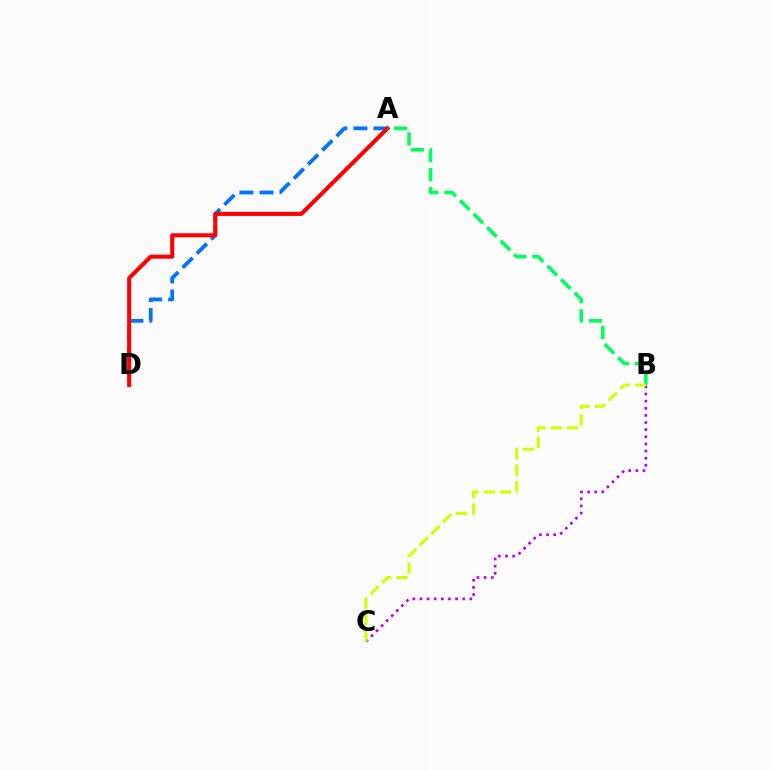{('A', 'D'): [{'color': '#0074ff', 'line_style': 'dashed', 'thickness': 2.73}, {'color': '#ff0000', 'line_style': 'solid', 'thickness': 2.92}], ('A', 'B'): [{'color': '#00ff5c', 'line_style': 'dashed', 'thickness': 2.59}], ('B', 'C'): [{'color': '#b900ff', 'line_style': 'dotted', 'thickness': 1.94}, {'color': '#d1ff00', 'line_style': 'dashed', 'thickness': 2.23}]}